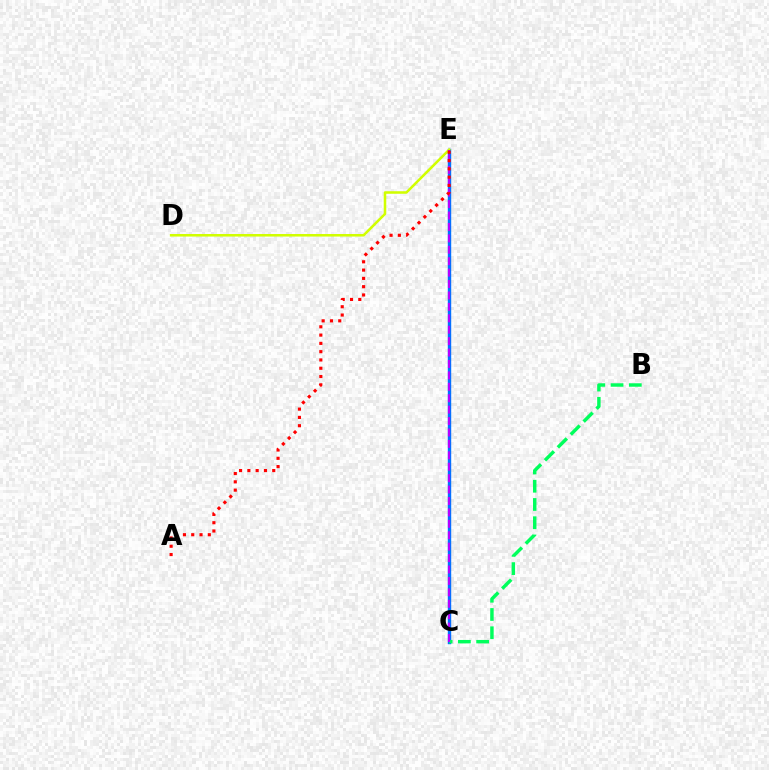{('C', 'E'): [{'color': '#0074ff', 'line_style': 'solid', 'thickness': 2.45}, {'color': '#b900ff', 'line_style': 'dashed', 'thickness': 1.55}], ('D', 'E'): [{'color': '#d1ff00', 'line_style': 'solid', 'thickness': 1.83}], ('B', 'C'): [{'color': '#00ff5c', 'line_style': 'dashed', 'thickness': 2.48}], ('A', 'E'): [{'color': '#ff0000', 'line_style': 'dotted', 'thickness': 2.25}]}